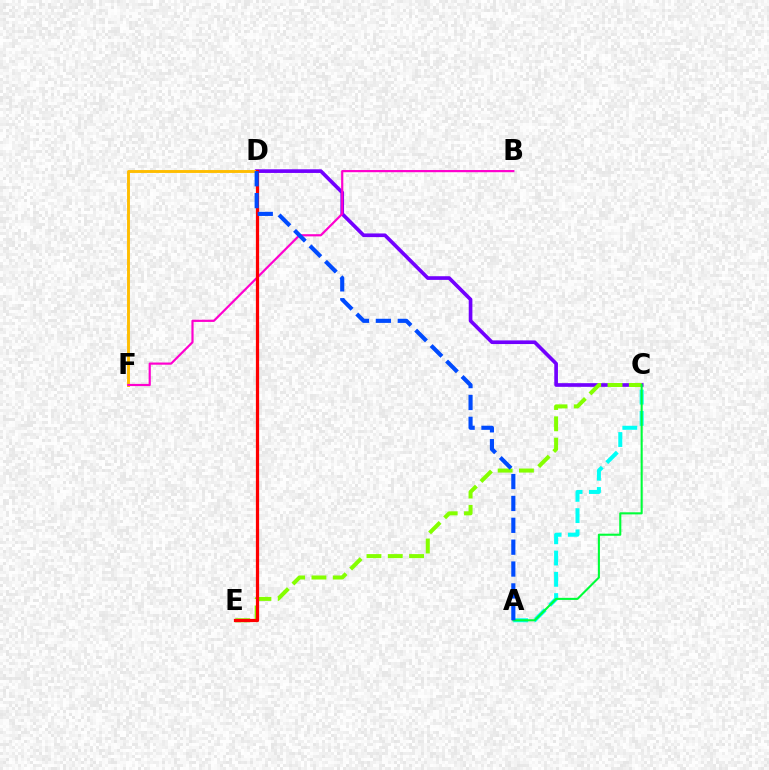{('C', 'D'): [{'color': '#7200ff', 'line_style': 'solid', 'thickness': 2.64}], ('D', 'F'): [{'color': '#ffbd00', 'line_style': 'solid', 'thickness': 2.09}], ('C', 'E'): [{'color': '#84ff00', 'line_style': 'dashed', 'thickness': 2.89}], ('A', 'C'): [{'color': '#00fff6', 'line_style': 'dashed', 'thickness': 2.89}, {'color': '#00ff39', 'line_style': 'solid', 'thickness': 1.5}], ('B', 'F'): [{'color': '#ff00cf', 'line_style': 'solid', 'thickness': 1.57}], ('D', 'E'): [{'color': '#ff0000', 'line_style': 'solid', 'thickness': 2.32}], ('A', 'D'): [{'color': '#004bff', 'line_style': 'dashed', 'thickness': 2.97}]}